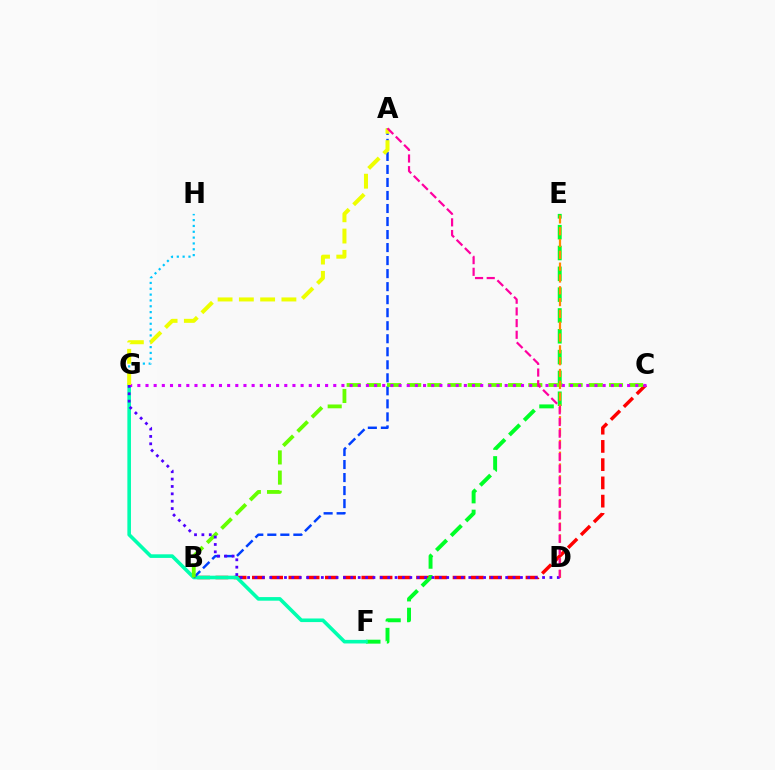{('B', 'C'): [{'color': '#ff0000', 'line_style': 'dashed', 'thickness': 2.48}, {'color': '#66ff00', 'line_style': 'dashed', 'thickness': 2.74}], ('E', 'F'): [{'color': '#00ff27', 'line_style': 'dashed', 'thickness': 2.83}], ('F', 'G'): [{'color': '#00ffaf', 'line_style': 'solid', 'thickness': 2.59}], ('A', 'B'): [{'color': '#003fff', 'line_style': 'dashed', 'thickness': 1.77}], ('G', 'H'): [{'color': '#00c7ff', 'line_style': 'dotted', 'thickness': 1.58}], ('C', 'G'): [{'color': '#d600ff', 'line_style': 'dotted', 'thickness': 2.22}], ('A', 'G'): [{'color': '#eeff00', 'line_style': 'dashed', 'thickness': 2.89}], ('D', 'E'): [{'color': '#ff8800', 'line_style': 'dashed', 'thickness': 1.61}], ('D', 'G'): [{'color': '#4f00ff', 'line_style': 'dotted', 'thickness': 2.0}], ('A', 'D'): [{'color': '#ff00a0', 'line_style': 'dashed', 'thickness': 1.59}]}